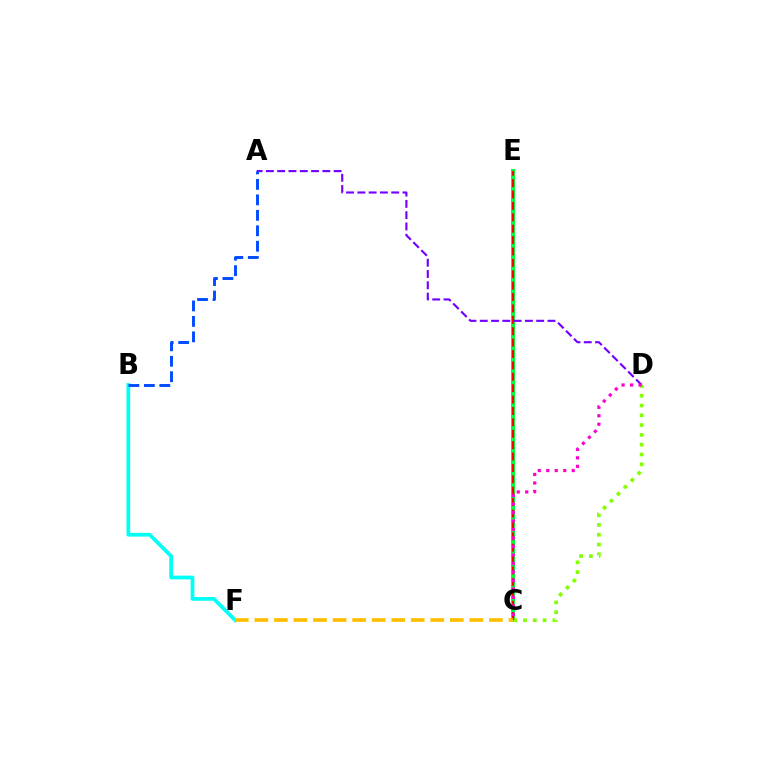{('C', 'E'): [{'color': '#00ff39', 'line_style': 'solid', 'thickness': 2.88}, {'color': '#ff0000', 'line_style': 'dashed', 'thickness': 1.55}], ('B', 'F'): [{'color': '#00fff6', 'line_style': 'solid', 'thickness': 2.69}], ('A', 'D'): [{'color': '#7200ff', 'line_style': 'dashed', 'thickness': 1.53}], ('C', 'D'): [{'color': '#84ff00', 'line_style': 'dotted', 'thickness': 2.66}, {'color': '#ff00cf', 'line_style': 'dotted', 'thickness': 2.31}], ('A', 'B'): [{'color': '#004bff', 'line_style': 'dashed', 'thickness': 2.1}], ('C', 'F'): [{'color': '#ffbd00', 'line_style': 'dashed', 'thickness': 2.66}]}